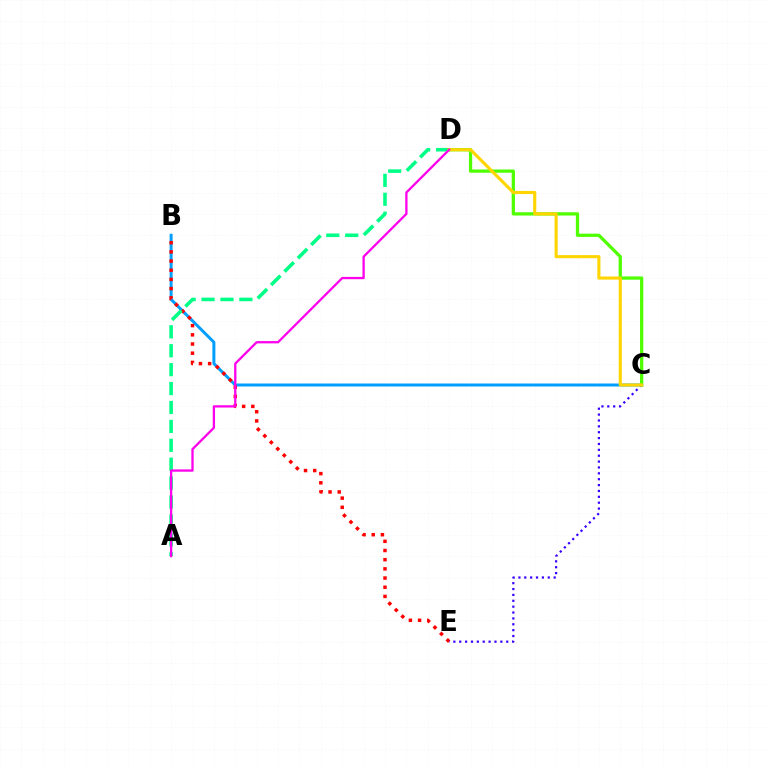{('B', 'C'): [{'color': '#009eff', 'line_style': 'solid', 'thickness': 2.14}], ('B', 'E'): [{'color': '#ff0000', 'line_style': 'dotted', 'thickness': 2.49}], ('A', 'D'): [{'color': '#00ff86', 'line_style': 'dashed', 'thickness': 2.57}, {'color': '#ff00ed', 'line_style': 'solid', 'thickness': 1.65}], ('C', 'E'): [{'color': '#3700ff', 'line_style': 'dotted', 'thickness': 1.6}], ('C', 'D'): [{'color': '#4fff00', 'line_style': 'solid', 'thickness': 2.35}, {'color': '#ffd500', 'line_style': 'solid', 'thickness': 2.24}]}